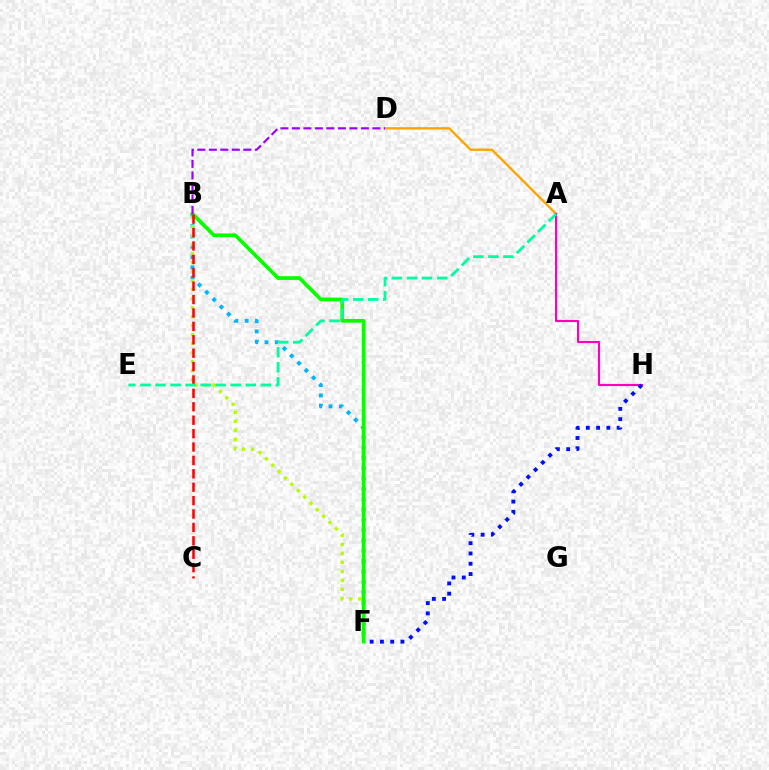{('B', 'F'): [{'color': '#00b5ff', 'line_style': 'dotted', 'thickness': 2.8}, {'color': '#b3ff00', 'line_style': 'dotted', 'thickness': 2.44}, {'color': '#08ff00', 'line_style': 'solid', 'thickness': 2.67}], ('A', 'D'): [{'color': '#ffa500', 'line_style': 'solid', 'thickness': 1.71}], ('B', 'C'): [{'color': '#ff0000', 'line_style': 'dashed', 'thickness': 1.82}], ('A', 'H'): [{'color': '#ff00bd', 'line_style': 'solid', 'thickness': 1.53}], ('F', 'H'): [{'color': '#0010ff', 'line_style': 'dotted', 'thickness': 2.79}], ('A', 'E'): [{'color': '#00ff9d', 'line_style': 'dashed', 'thickness': 2.04}], ('B', 'D'): [{'color': '#9b00ff', 'line_style': 'dashed', 'thickness': 1.56}]}